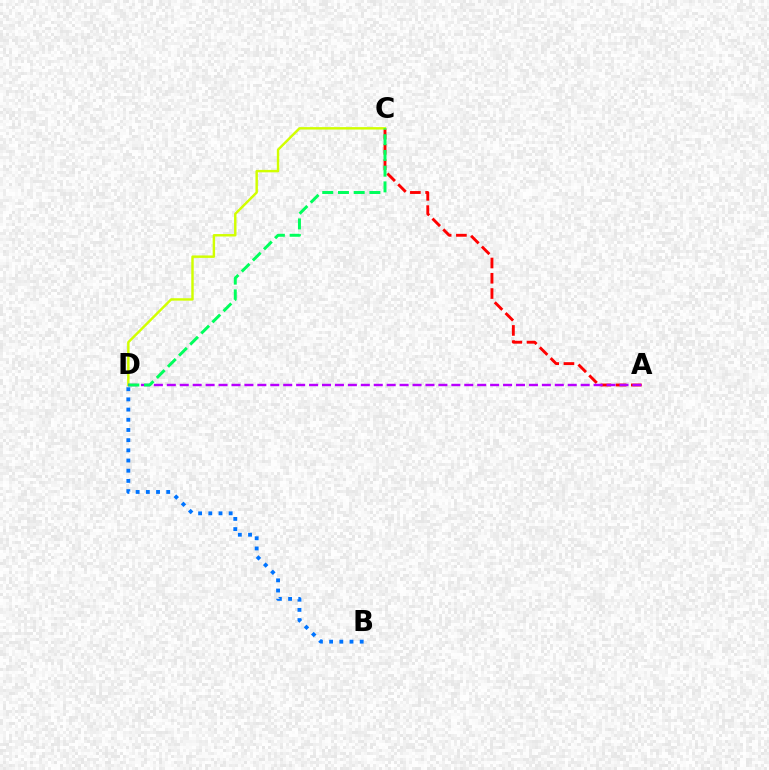{('A', 'C'): [{'color': '#ff0000', 'line_style': 'dashed', 'thickness': 2.07}], ('C', 'D'): [{'color': '#d1ff00', 'line_style': 'solid', 'thickness': 1.76}, {'color': '#00ff5c', 'line_style': 'dashed', 'thickness': 2.14}], ('A', 'D'): [{'color': '#b900ff', 'line_style': 'dashed', 'thickness': 1.76}], ('B', 'D'): [{'color': '#0074ff', 'line_style': 'dotted', 'thickness': 2.77}]}